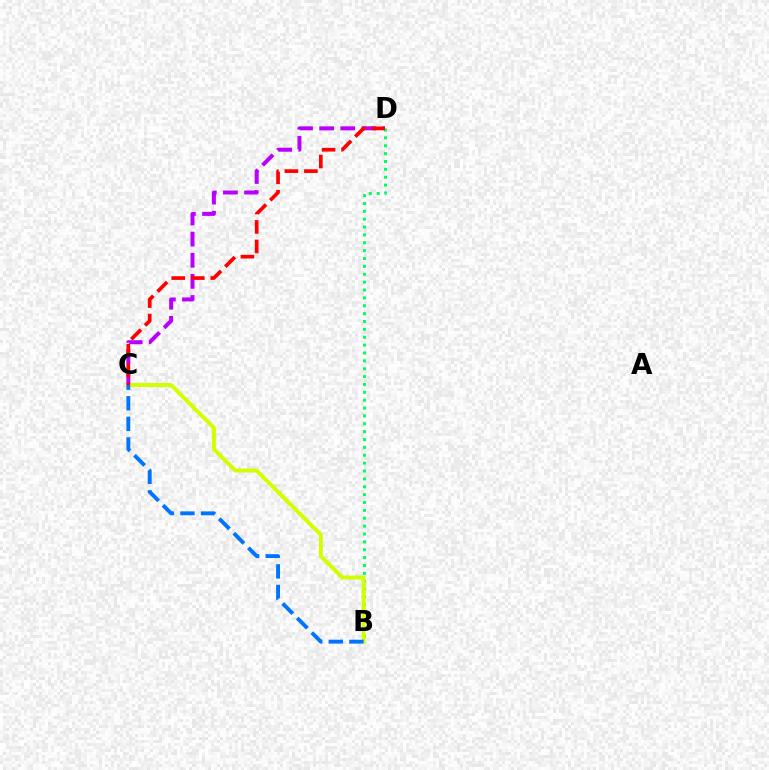{('C', 'D'): [{'color': '#b900ff', 'line_style': 'dashed', 'thickness': 2.87}, {'color': '#ff0000', 'line_style': 'dashed', 'thickness': 2.65}], ('B', 'D'): [{'color': '#00ff5c', 'line_style': 'dotted', 'thickness': 2.14}], ('B', 'C'): [{'color': '#d1ff00', 'line_style': 'solid', 'thickness': 2.85}, {'color': '#0074ff', 'line_style': 'dashed', 'thickness': 2.8}]}